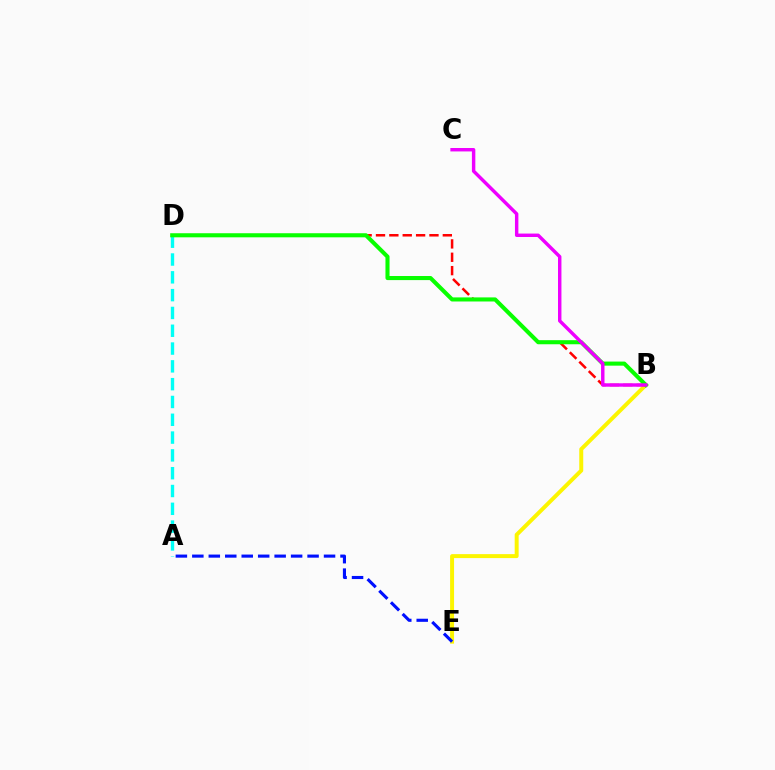{('B', 'E'): [{'color': '#fcf500', 'line_style': 'solid', 'thickness': 2.86}], ('B', 'D'): [{'color': '#ff0000', 'line_style': 'dashed', 'thickness': 1.82}, {'color': '#08ff00', 'line_style': 'solid', 'thickness': 2.94}], ('A', 'D'): [{'color': '#00fff6', 'line_style': 'dashed', 'thickness': 2.42}], ('A', 'E'): [{'color': '#0010ff', 'line_style': 'dashed', 'thickness': 2.24}], ('B', 'C'): [{'color': '#ee00ff', 'line_style': 'solid', 'thickness': 2.47}]}